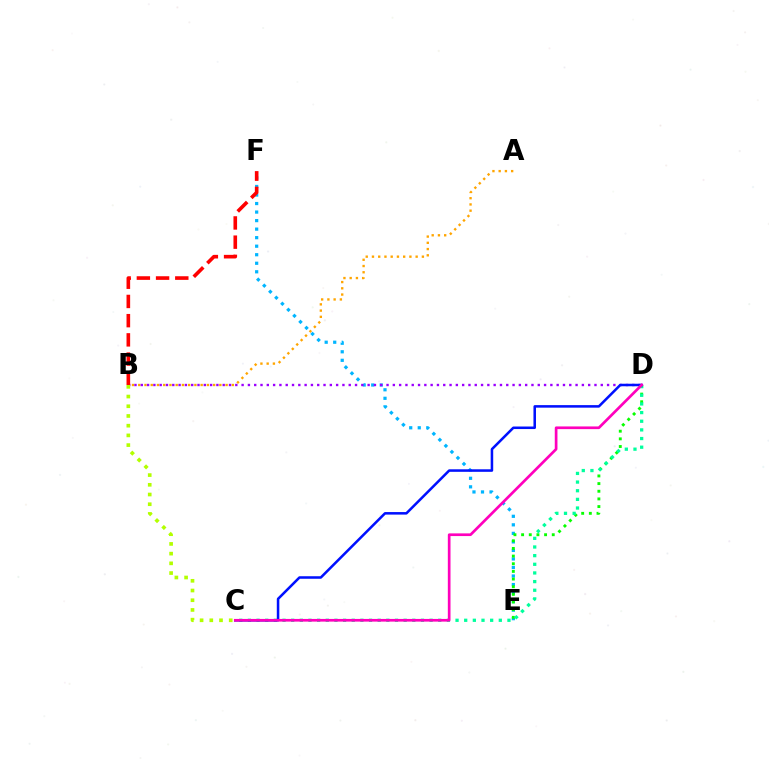{('E', 'F'): [{'color': '#00b5ff', 'line_style': 'dotted', 'thickness': 2.32}], ('A', 'B'): [{'color': '#ffa500', 'line_style': 'dotted', 'thickness': 1.7}], ('B', 'D'): [{'color': '#9b00ff', 'line_style': 'dotted', 'thickness': 1.71}], ('D', 'E'): [{'color': '#08ff00', 'line_style': 'dotted', 'thickness': 2.08}], ('B', 'F'): [{'color': '#ff0000', 'line_style': 'dashed', 'thickness': 2.61}], ('C', 'D'): [{'color': '#00ff9d', 'line_style': 'dotted', 'thickness': 2.35}, {'color': '#0010ff', 'line_style': 'solid', 'thickness': 1.83}, {'color': '#ff00bd', 'line_style': 'solid', 'thickness': 1.94}], ('B', 'C'): [{'color': '#b3ff00', 'line_style': 'dotted', 'thickness': 2.64}]}